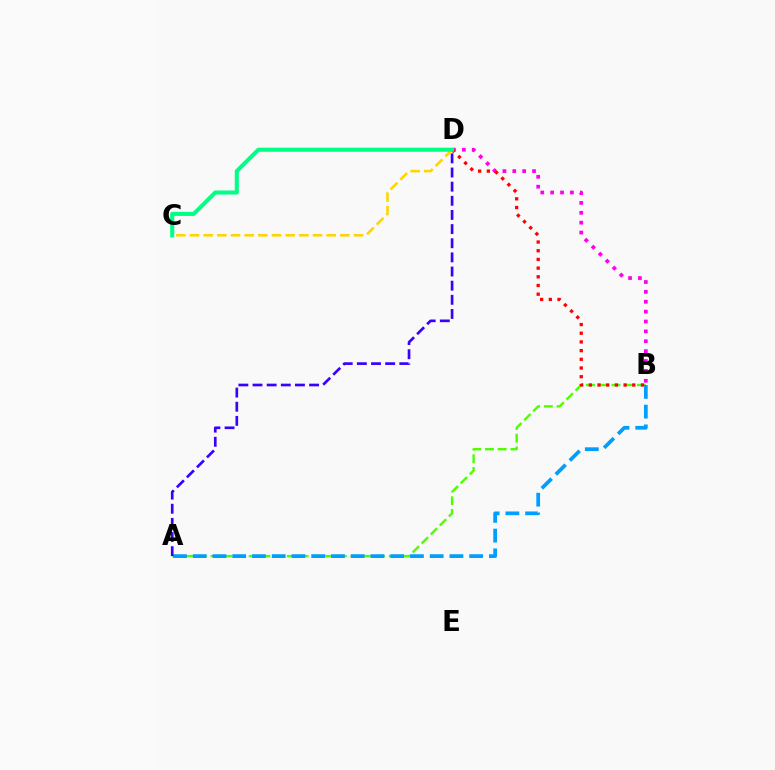{('B', 'D'): [{'color': '#ff00ed', 'line_style': 'dotted', 'thickness': 2.68}, {'color': '#ff0000', 'line_style': 'dotted', 'thickness': 2.36}], ('C', 'D'): [{'color': '#ffd500', 'line_style': 'dashed', 'thickness': 1.86}, {'color': '#00ff86', 'line_style': 'solid', 'thickness': 2.93}], ('A', 'B'): [{'color': '#4fff00', 'line_style': 'dashed', 'thickness': 1.73}, {'color': '#009eff', 'line_style': 'dashed', 'thickness': 2.68}], ('A', 'D'): [{'color': '#3700ff', 'line_style': 'dashed', 'thickness': 1.92}]}